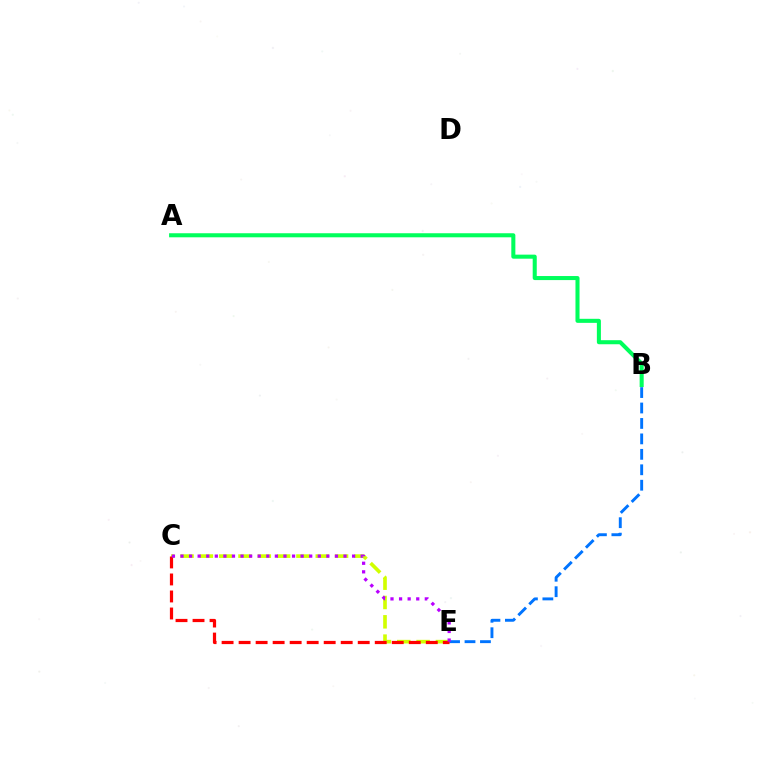{('B', 'E'): [{'color': '#0074ff', 'line_style': 'dashed', 'thickness': 2.1}], ('C', 'E'): [{'color': '#d1ff00', 'line_style': 'dashed', 'thickness': 2.62}, {'color': '#ff0000', 'line_style': 'dashed', 'thickness': 2.31}, {'color': '#b900ff', 'line_style': 'dotted', 'thickness': 2.33}], ('A', 'B'): [{'color': '#00ff5c', 'line_style': 'solid', 'thickness': 2.92}]}